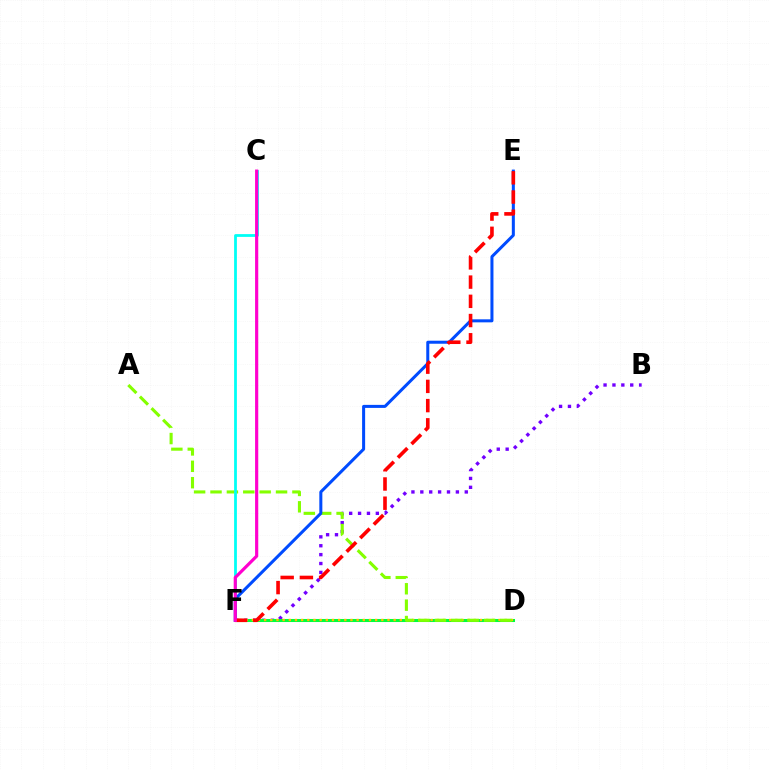{('B', 'F'): [{'color': '#7200ff', 'line_style': 'dotted', 'thickness': 2.42}], ('D', 'F'): [{'color': '#00ff39', 'line_style': 'solid', 'thickness': 2.19}, {'color': '#ffbd00', 'line_style': 'dotted', 'thickness': 1.68}], ('A', 'D'): [{'color': '#84ff00', 'line_style': 'dashed', 'thickness': 2.23}], ('C', 'F'): [{'color': '#00fff6', 'line_style': 'solid', 'thickness': 2.0}, {'color': '#ff00cf', 'line_style': 'solid', 'thickness': 2.28}], ('E', 'F'): [{'color': '#004bff', 'line_style': 'solid', 'thickness': 2.18}, {'color': '#ff0000', 'line_style': 'dashed', 'thickness': 2.61}]}